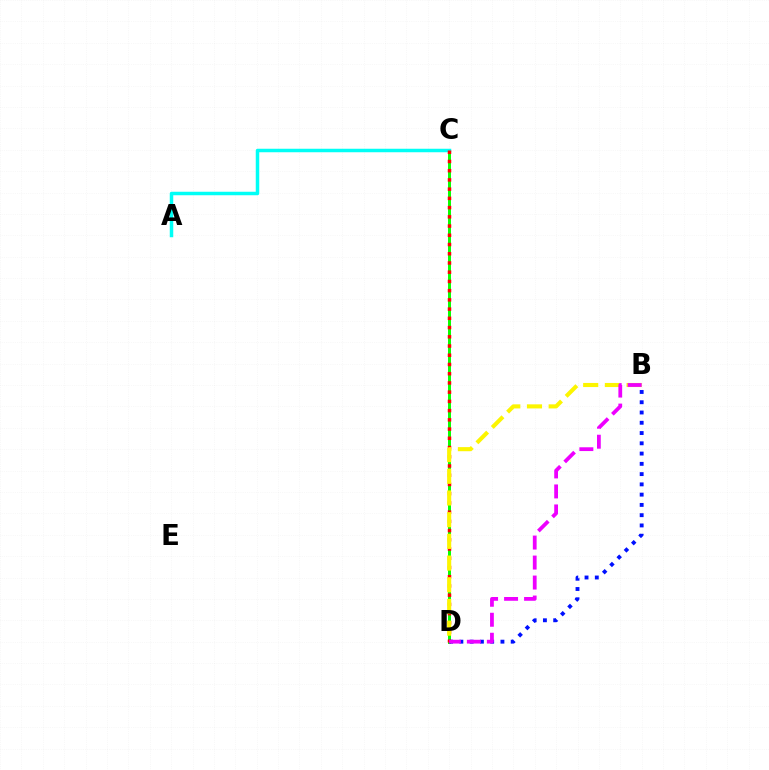{('C', 'D'): [{'color': '#08ff00', 'line_style': 'solid', 'thickness': 2.15}, {'color': '#ff0000', 'line_style': 'dotted', 'thickness': 2.51}], ('A', 'C'): [{'color': '#00fff6', 'line_style': 'solid', 'thickness': 2.51}], ('B', 'D'): [{'color': '#0010ff', 'line_style': 'dotted', 'thickness': 2.79}, {'color': '#fcf500', 'line_style': 'dashed', 'thickness': 2.95}, {'color': '#ee00ff', 'line_style': 'dashed', 'thickness': 2.72}]}